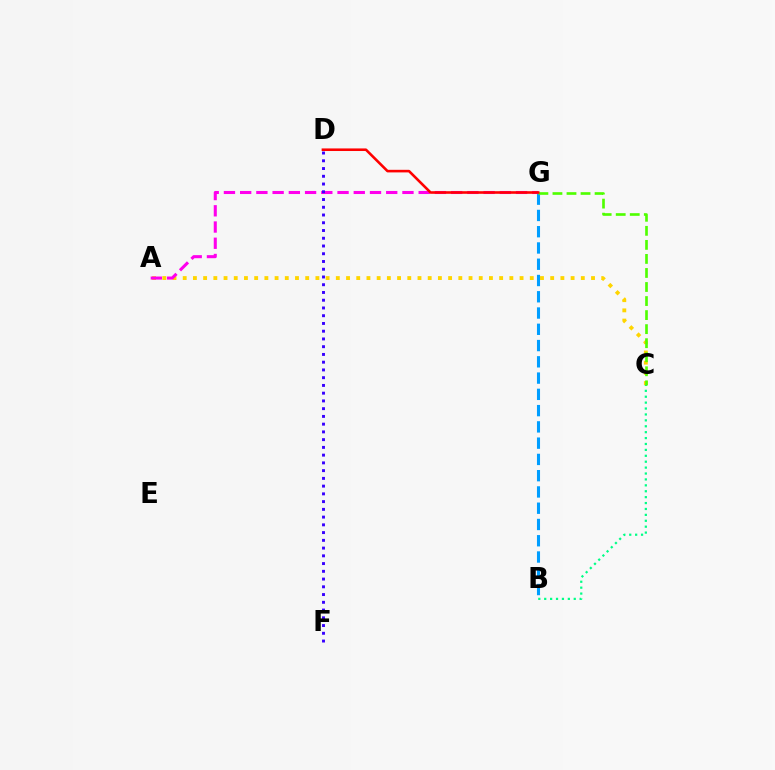{('B', 'C'): [{'color': '#00ff86', 'line_style': 'dotted', 'thickness': 1.6}], ('A', 'C'): [{'color': '#ffd500', 'line_style': 'dotted', 'thickness': 2.77}], ('B', 'G'): [{'color': '#009eff', 'line_style': 'dashed', 'thickness': 2.21}], ('A', 'G'): [{'color': '#ff00ed', 'line_style': 'dashed', 'thickness': 2.2}], ('C', 'G'): [{'color': '#4fff00', 'line_style': 'dashed', 'thickness': 1.91}], ('D', 'F'): [{'color': '#3700ff', 'line_style': 'dotted', 'thickness': 2.1}], ('D', 'G'): [{'color': '#ff0000', 'line_style': 'solid', 'thickness': 1.86}]}